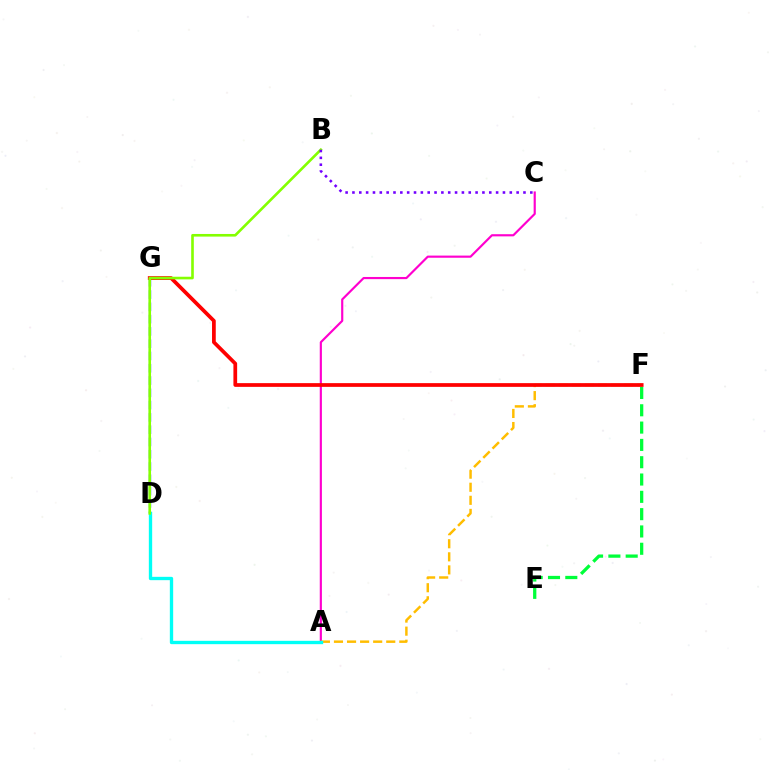{('A', 'C'): [{'color': '#ff00cf', 'line_style': 'solid', 'thickness': 1.56}], ('D', 'G'): [{'color': '#004bff', 'line_style': 'dashed', 'thickness': 1.67}], ('E', 'F'): [{'color': '#00ff39', 'line_style': 'dashed', 'thickness': 2.35}], ('A', 'F'): [{'color': '#ffbd00', 'line_style': 'dashed', 'thickness': 1.78}], ('F', 'G'): [{'color': '#ff0000', 'line_style': 'solid', 'thickness': 2.69}], ('A', 'D'): [{'color': '#00fff6', 'line_style': 'solid', 'thickness': 2.4}], ('B', 'D'): [{'color': '#84ff00', 'line_style': 'solid', 'thickness': 1.89}], ('B', 'C'): [{'color': '#7200ff', 'line_style': 'dotted', 'thickness': 1.86}]}